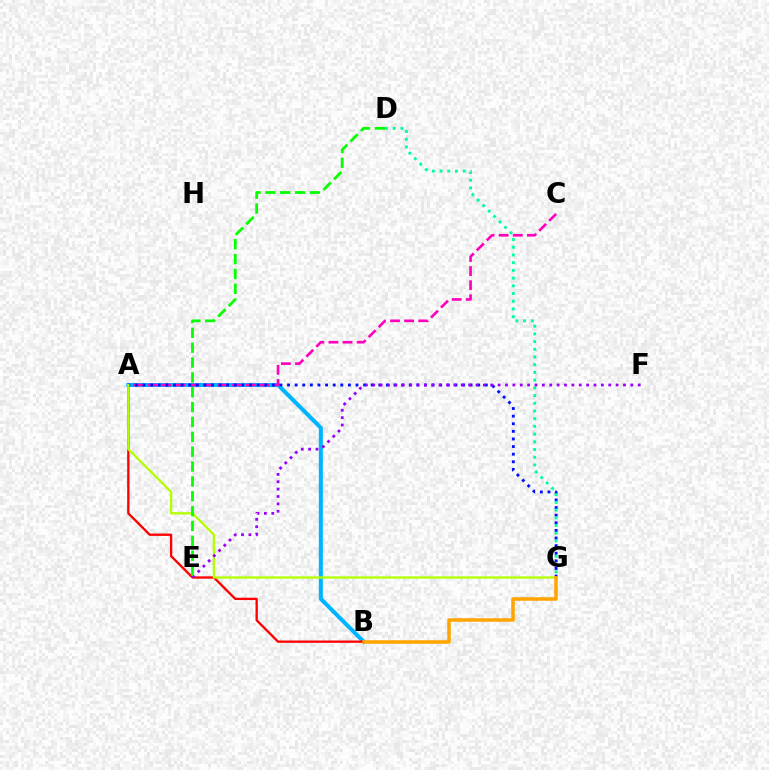{('A', 'B'): [{'color': '#00b5ff', 'line_style': 'solid', 'thickness': 2.9}, {'color': '#ff0000', 'line_style': 'solid', 'thickness': 1.67}], ('A', 'C'): [{'color': '#ff00bd', 'line_style': 'dashed', 'thickness': 1.91}], ('A', 'G'): [{'color': '#0010ff', 'line_style': 'dotted', 'thickness': 2.07}, {'color': '#b3ff00', 'line_style': 'solid', 'thickness': 1.65}], ('D', 'G'): [{'color': '#00ff9d', 'line_style': 'dotted', 'thickness': 2.1}], ('B', 'G'): [{'color': '#ffa500', 'line_style': 'solid', 'thickness': 2.53}], ('E', 'F'): [{'color': '#9b00ff', 'line_style': 'dotted', 'thickness': 2.0}], ('D', 'E'): [{'color': '#08ff00', 'line_style': 'dashed', 'thickness': 2.02}]}